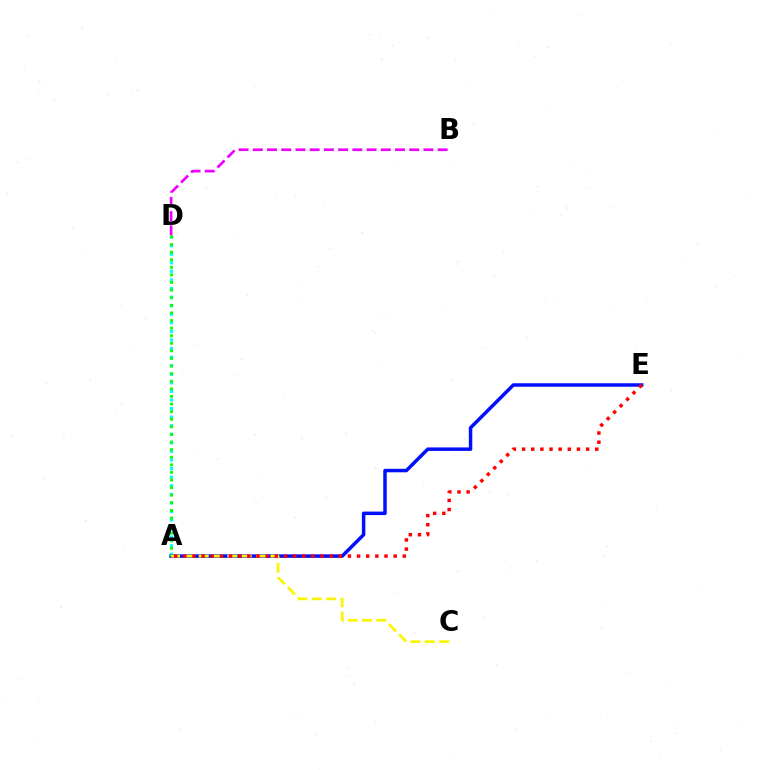{('A', 'D'): [{'color': '#00fff6', 'line_style': 'dotted', 'thickness': 2.33}, {'color': '#08ff00', 'line_style': 'dotted', 'thickness': 2.06}], ('B', 'D'): [{'color': '#ee00ff', 'line_style': 'dashed', 'thickness': 1.93}], ('A', 'E'): [{'color': '#0010ff', 'line_style': 'solid', 'thickness': 2.51}, {'color': '#ff0000', 'line_style': 'dotted', 'thickness': 2.48}], ('A', 'C'): [{'color': '#fcf500', 'line_style': 'dashed', 'thickness': 1.95}]}